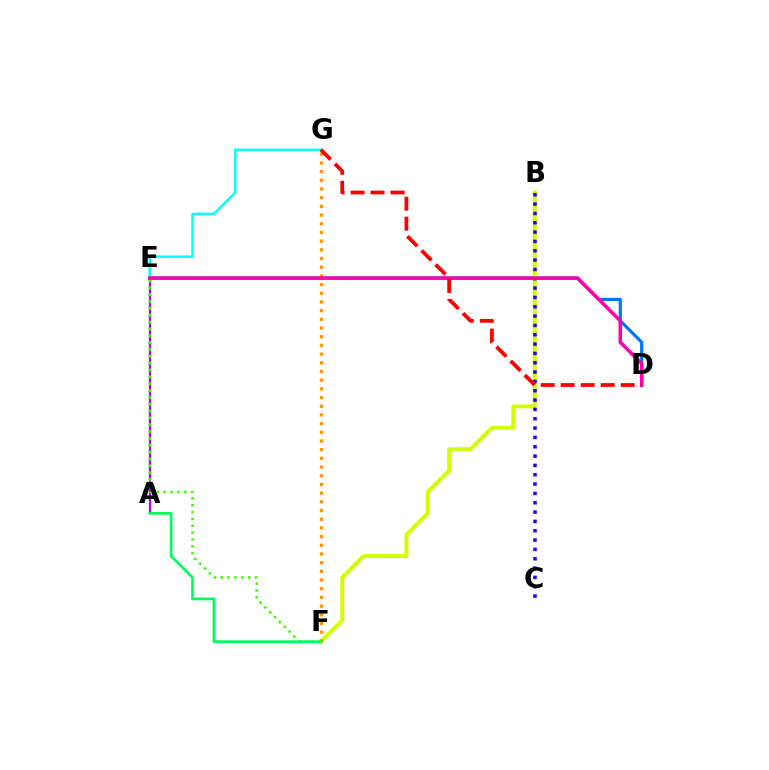{('A', 'E'): [{'color': '#b900ff', 'line_style': 'solid', 'thickness': 1.62}], ('E', 'F'): [{'color': '#3dff00', 'line_style': 'dotted', 'thickness': 1.86}], ('D', 'E'): [{'color': '#0074ff', 'line_style': 'solid', 'thickness': 2.28}, {'color': '#ff00ac', 'line_style': 'solid', 'thickness': 2.52}], ('B', 'F'): [{'color': '#d1ff00', 'line_style': 'solid', 'thickness': 2.88}], ('F', 'G'): [{'color': '#ff9400', 'line_style': 'dotted', 'thickness': 2.36}], ('E', 'G'): [{'color': '#00fff6', 'line_style': 'solid', 'thickness': 1.77}], ('B', 'C'): [{'color': '#2500ff', 'line_style': 'dotted', 'thickness': 2.54}], ('D', 'G'): [{'color': '#ff0000', 'line_style': 'dashed', 'thickness': 2.72}], ('A', 'F'): [{'color': '#00ff5c', 'line_style': 'solid', 'thickness': 1.95}]}